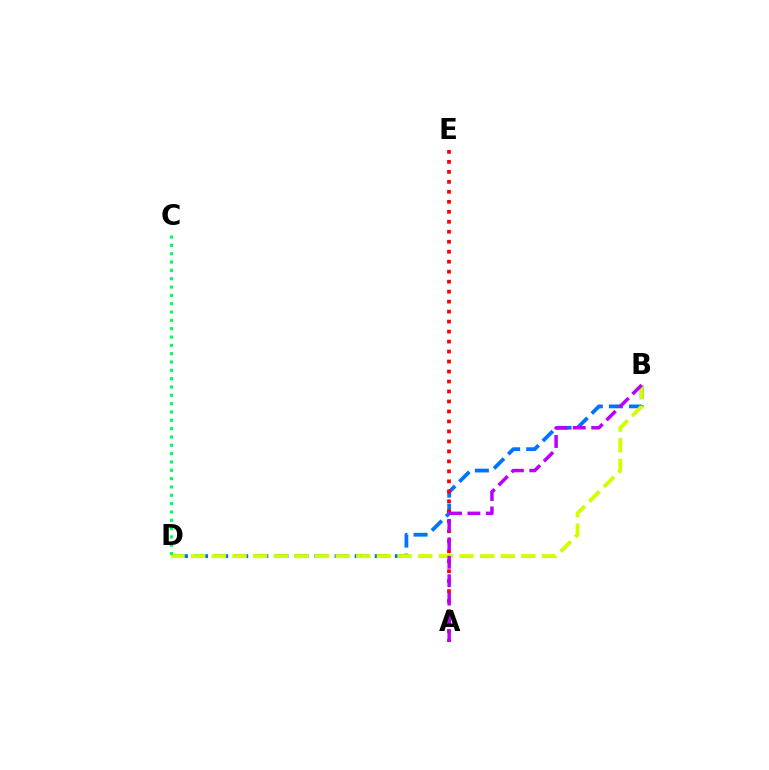{('B', 'D'): [{'color': '#0074ff', 'line_style': 'dashed', 'thickness': 2.73}, {'color': '#d1ff00', 'line_style': 'dashed', 'thickness': 2.8}], ('A', 'E'): [{'color': '#ff0000', 'line_style': 'dotted', 'thickness': 2.71}], ('C', 'D'): [{'color': '#00ff5c', 'line_style': 'dotted', 'thickness': 2.26}], ('A', 'B'): [{'color': '#b900ff', 'line_style': 'dashed', 'thickness': 2.5}]}